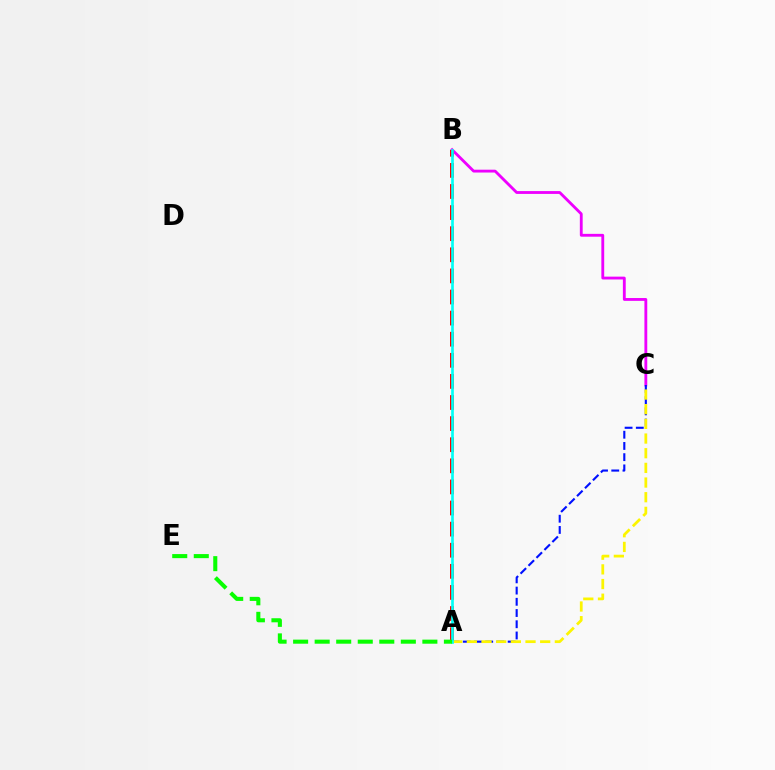{('B', 'C'): [{'color': '#ee00ff', 'line_style': 'solid', 'thickness': 2.04}], ('A', 'B'): [{'color': '#ff0000', 'line_style': 'dashed', 'thickness': 2.87}, {'color': '#00fff6', 'line_style': 'solid', 'thickness': 1.92}], ('A', 'C'): [{'color': '#0010ff', 'line_style': 'dashed', 'thickness': 1.52}, {'color': '#fcf500', 'line_style': 'dashed', 'thickness': 1.99}], ('A', 'E'): [{'color': '#08ff00', 'line_style': 'dashed', 'thickness': 2.93}]}